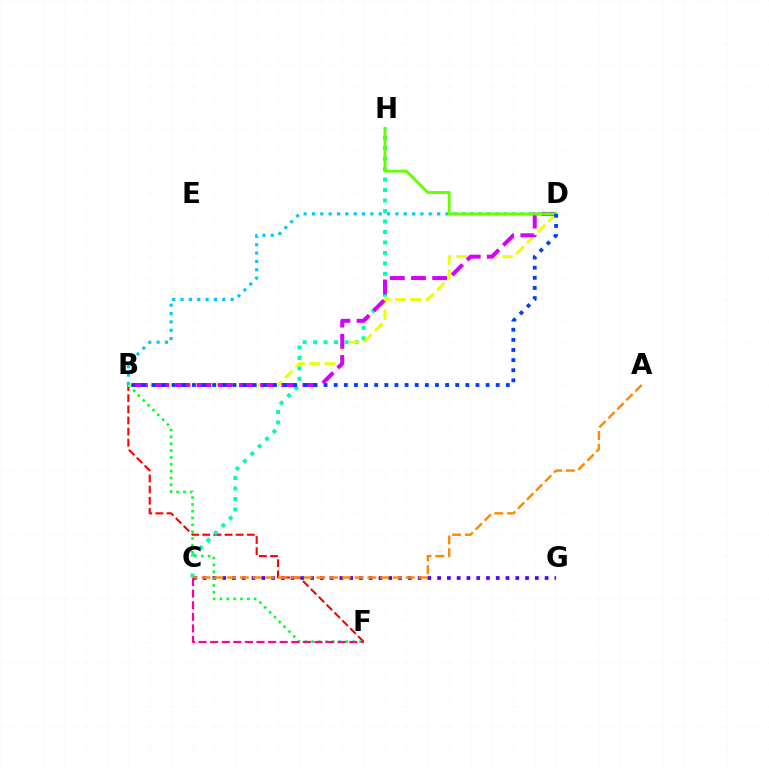{('B', 'F'): [{'color': '#ff0000', 'line_style': 'dashed', 'thickness': 1.51}, {'color': '#00ff27', 'line_style': 'dotted', 'thickness': 1.86}], ('C', 'G'): [{'color': '#4f00ff', 'line_style': 'dotted', 'thickness': 2.65}], ('C', 'H'): [{'color': '#00ffaf', 'line_style': 'dotted', 'thickness': 2.85}], ('B', 'D'): [{'color': '#eeff00', 'line_style': 'dashed', 'thickness': 2.07}, {'color': '#d600ff', 'line_style': 'dashed', 'thickness': 2.88}, {'color': '#00c7ff', 'line_style': 'dotted', 'thickness': 2.27}, {'color': '#003fff', 'line_style': 'dotted', 'thickness': 2.75}], ('A', 'C'): [{'color': '#ff8800', 'line_style': 'dashed', 'thickness': 1.73}], ('C', 'F'): [{'color': '#ff00a0', 'line_style': 'dashed', 'thickness': 1.57}], ('D', 'H'): [{'color': '#66ff00', 'line_style': 'solid', 'thickness': 2.04}]}